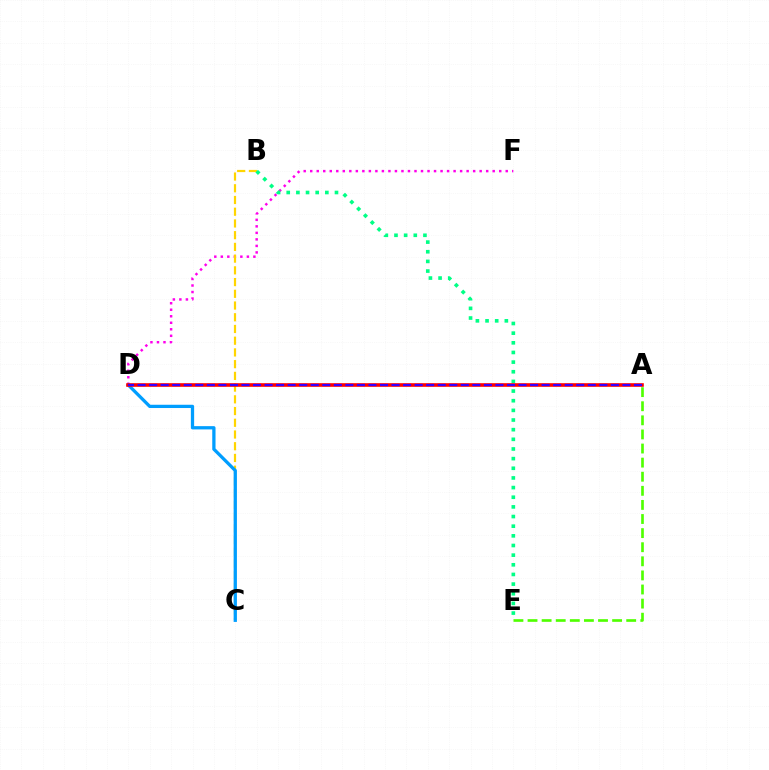{('A', 'E'): [{'color': '#4fff00', 'line_style': 'dashed', 'thickness': 1.92}], ('D', 'F'): [{'color': '#ff00ed', 'line_style': 'dotted', 'thickness': 1.77}], ('B', 'C'): [{'color': '#ffd500', 'line_style': 'dashed', 'thickness': 1.59}], ('C', 'D'): [{'color': '#009eff', 'line_style': 'solid', 'thickness': 2.36}], ('B', 'E'): [{'color': '#00ff86', 'line_style': 'dotted', 'thickness': 2.62}], ('A', 'D'): [{'color': '#ff0000', 'line_style': 'solid', 'thickness': 2.6}, {'color': '#3700ff', 'line_style': 'dashed', 'thickness': 1.57}]}